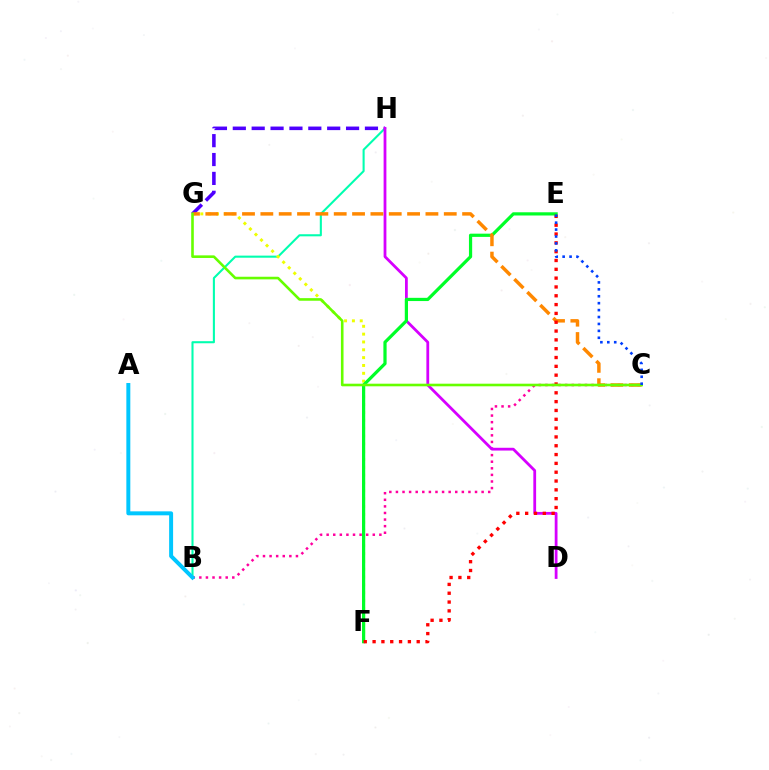{('B', 'H'): [{'color': '#00ffaf', 'line_style': 'solid', 'thickness': 1.5}], ('B', 'C'): [{'color': '#ff00a0', 'line_style': 'dotted', 'thickness': 1.79}], ('F', 'G'): [{'color': '#eeff00', 'line_style': 'dotted', 'thickness': 2.13}], ('G', 'H'): [{'color': '#4f00ff', 'line_style': 'dashed', 'thickness': 2.56}], ('D', 'H'): [{'color': '#d600ff', 'line_style': 'solid', 'thickness': 2.0}], ('E', 'F'): [{'color': '#00ff27', 'line_style': 'solid', 'thickness': 2.32}, {'color': '#ff0000', 'line_style': 'dotted', 'thickness': 2.4}], ('C', 'G'): [{'color': '#ff8800', 'line_style': 'dashed', 'thickness': 2.49}, {'color': '#66ff00', 'line_style': 'solid', 'thickness': 1.88}], ('C', 'E'): [{'color': '#003fff', 'line_style': 'dotted', 'thickness': 1.88}], ('A', 'B'): [{'color': '#00c7ff', 'line_style': 'solid', 'thickness': 2.86}]}